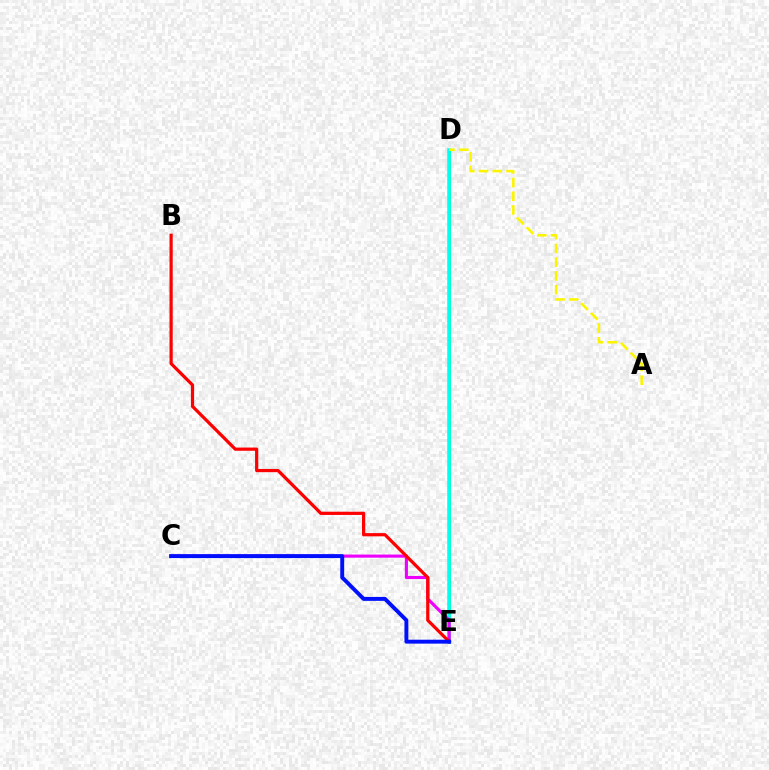{('D', 'E'): [{'color': '#08ff00', 'line_style': 'solid', 'thickness': 1.99}, {'color': '#00fff6', 'line_style': 'solid', 'thickness': 2.55}], ('C', 'E'): [{'color': '#ee00ff', 'line_style': 'solid', 'thickness': 2.25}, {'color': '#0010ff', 'line_style': 'solid', 'thickness': 2.83}], ('B', 'E'): [{'color': '#ff0000', 'line_style': 'solid', 'thickness': 2.31}], ('A', 'D'): [{'color': '#fcf500', 'line_style': 'dashed', 'thickness': 1.87}]}